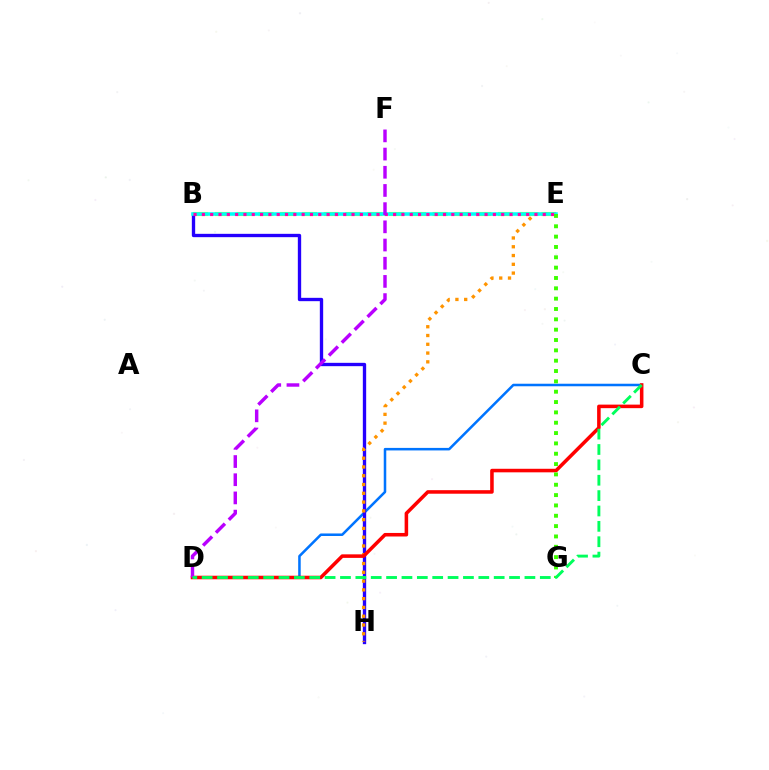{('B', 'E'): [{'color': '#d1ff00', 'line_style': 'dashed', 'thickness': 2.96}, {'color': '#00fff6', 'line_style': 'solid', 'thickness': 2.55}, {'color': '#ff00ac', 'line_style': 'dotted', 'thickness': 2.26}], ('C', 'D'): [{'color': '#0074ff', 'line_style': 'solid', 'thickness': 1.82}, {'color': '#ff0000', 'line_style': 'solid', 'thickness': 2.55}, {'color': '#00ff5c', 'line_style': 'dashed', 'thickness': 2.09}], ('B', 'H'): [{'color': '#2500ff', 'line_style': 'solid', 'thickness': 2.4}], ('E', 'H'): [{'color': '#ff9400', 'line_style': 'dotted', 'thickness': 2.39}], ('E', 'G'): [{'color': '#3dff00', 'line_style': 'dotted', 'thickness': 2.81}], ('D', 'F'): [{'color': '#b900ff', 'line_style': 'dashed', 'thickness': 2.47}]}